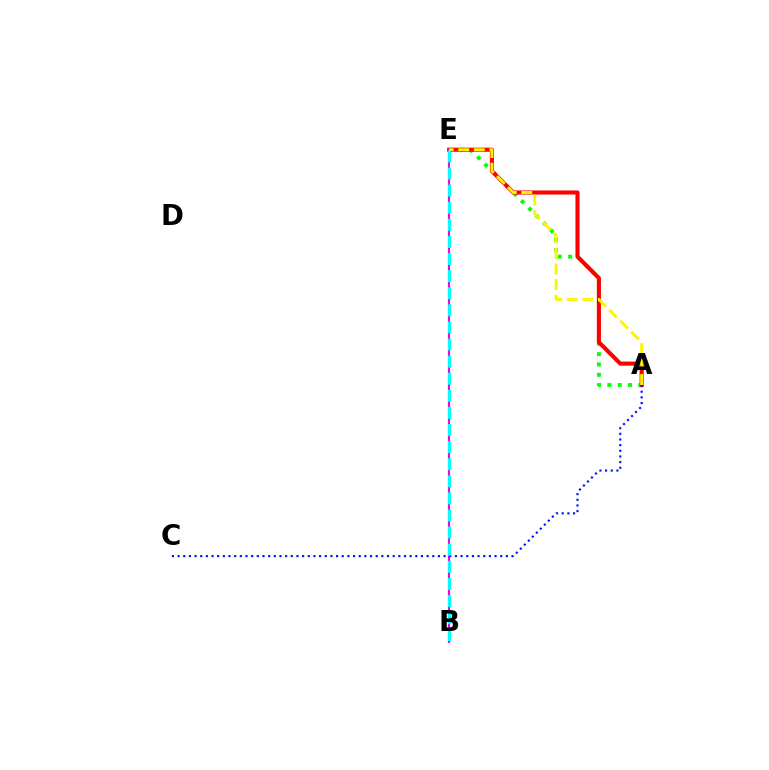{('A', 'E'): [{'color': '#08ff00', 'line_style': 'dotted', 'thickness': 2.81}, {'color': '#ff0000', 'line_style': 'solid', 'thickness': 2.95}, {'color': '#fcf500', 'line_style': 'dashed', 'thickness': 2.11}], ('B', 'E'): [{'color': '#ee00ff', 'line_style': 'solid', 'thickness': 1.53}, {'color': '#00fff6', 'line_style': 'dashed', 'thickness': 2.32}], ('A', 'C'): [{'color': '#0010ff', 'line_style': 'dotted', 'thickness': 1.54}]}